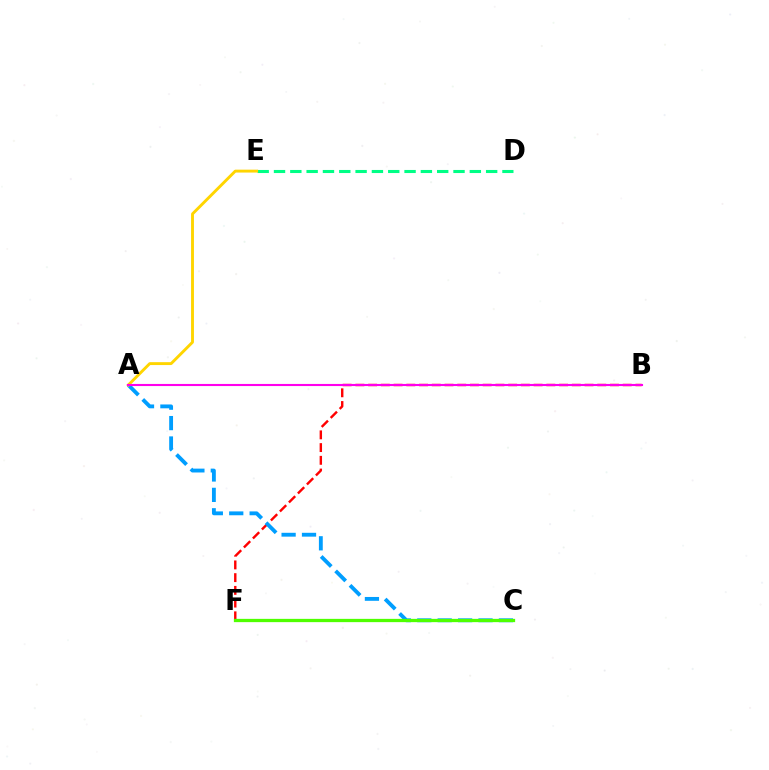{('B', 'F'): [{'color': '#ff0000', 'line_style': 'dashed', 'thickness': 1.73}], ('D', 'E'): [{'color': '#00ff86', 'line_style': 'dashed', 'thickness': 2.22}], ('A', 'C'): [{'color': '#009eff', 'line_style': 'dashed', 'thickness': 2.77}], ('A', 'E'): [{'color': '#ffd500', 'line_style': 'solid', 'thickness': 2.08}], ('C', 'F'): [{'color': '#3700ff', 'line_style': 'dashed', 'thickness': 1.99}, {'color': '#4fff00', 'line_style': 'solid', 'thickness': 2.36}], ('A', 'B'): [{'color': '#ff00ed', 'line_style': 'solid', 'thickness': 1.52}]}